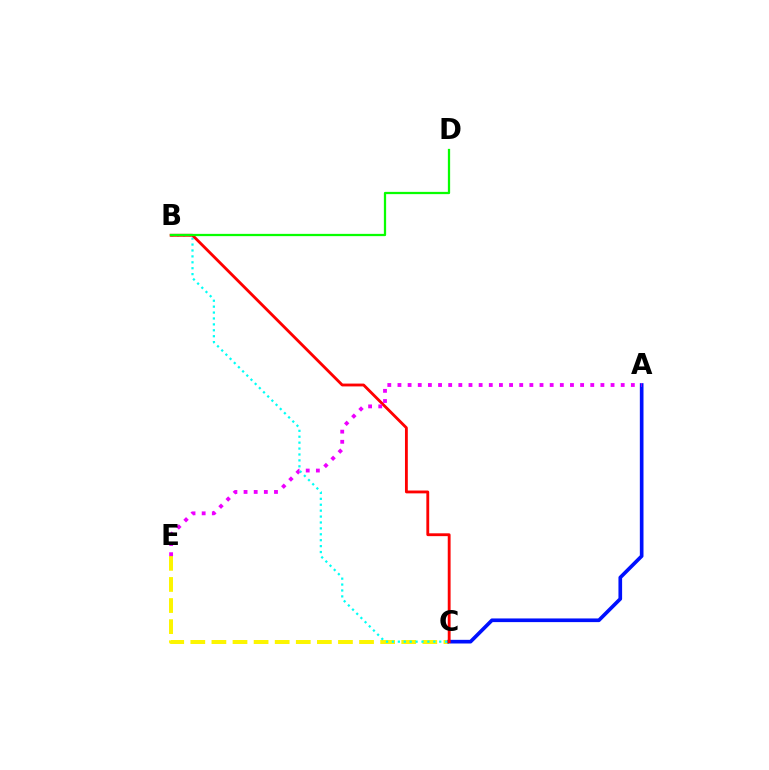{('C', 'E'): [{'color': '#fcf500', 'line_style': 'dashed', 'thickness': 2.87}], ('A', 'C'): [{'color': '#0010ff', 'line_style': 'solid', 'thickness': 2.64}], ('B', 'C'): [{'color': '#00fff6', 'line_style': 'dotted', 'thickness': 1.61}, {'color': '#ff0000', 'line_style': 'solid', 'thickness': 2.04}], ('A', 'E'): [{'color': '#ee00ff', 'line_style': 'dotted', 'thickness': 2.76}], ('B', 'D'): [{'color': '#08ff00', 'line_style': 'solid', 'thickness': 1.63}]}